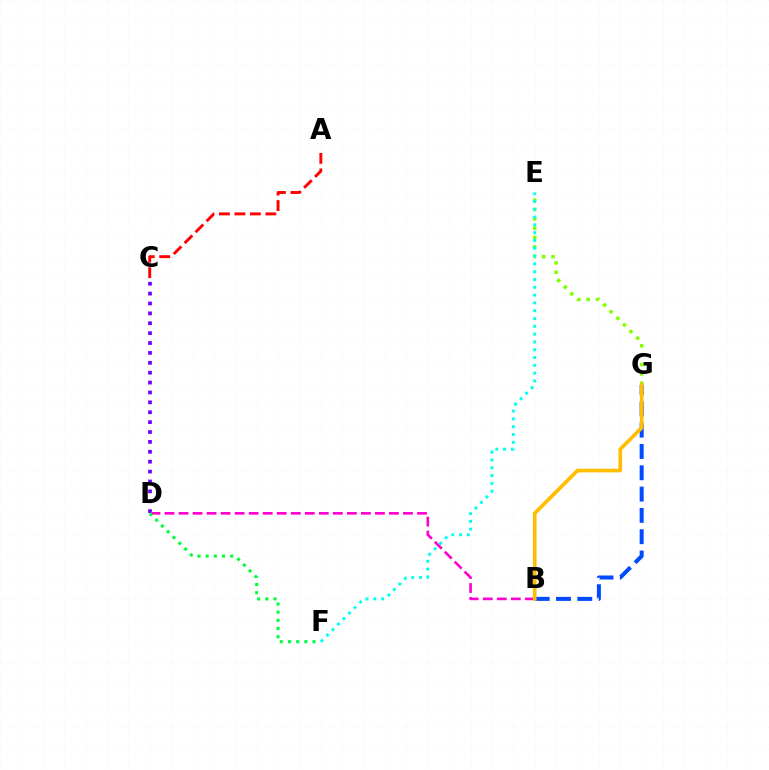{('E', 'G'): [{'color': '#84ff00', 'line_style': 'dotted', 'thickness': 2.54}], ('B', 'G'): [{'color': '#004bff', 'line_style': 'dashed', 'thickness': 2.89}, {'color': '#ffbd00', 'line_style': 'solid', 'thickness': 2.63}], ('C', 'D'): [{'color': '#7200ff', 'line_style': 'dotted', 'thickness': 2.69}], ('B', 'D'): [{'color': '#ff00cf', 'line_style': 'dashed', 'thickness': 1.91}], ('D', 'F'): [{'color': '#00ff39', 'line_style': 'dotted', 'thickness': 2.22}], ('E', 'F'): [{'color': '#00fff6', 'line_style': 'dotted', 'thickness': 2.12}], ('A', 'C'): [{'color': '#ff0000', 'line_style': 'dashed', 'thickness': 2.1}]}